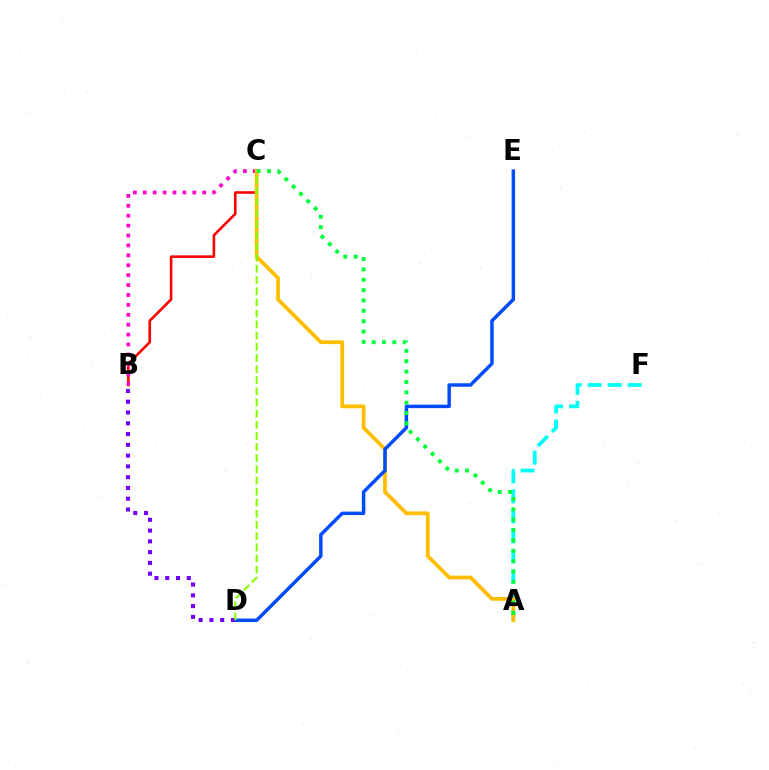{('B', 'C'): [{'color': '#ff0000', 'line_style': 'solid', 'thickness': 1.88}, {'color': '#ff00cf', 'line_style': 'dotted', 'thickness': 2.69}], ('A', 'F'): [{'color': '#00fff6', 'line_style': 'dashed', 'thickness': 2.72}], ('A', 'C'): [{'color': '#ffbd00', 'line_style': 'solid', 'thickness': 2.71}, {'color': '#00ff39', 'line_style': 'dotted', 'thickness': 2.81}], ('D', 'E'): [{'color': '#004bff', 'line_style': 'solid', 'thickness': 2.49}], ('B', 'D'): [{'color': '#7200ff', 'line_style': 'dotted', 'thickness': 2.93}], ('C', 'D'): [{'color': '#84ff00', 'line_style': 'dashed', 'thickness': 1.51}]}